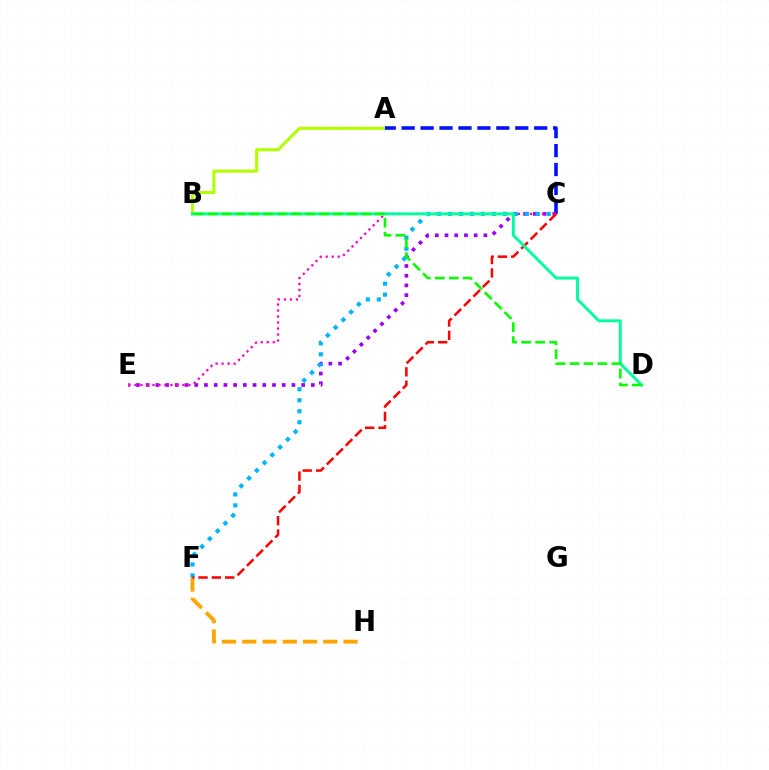{('A', 'B'): [{'color': '#b3ff00', 'line_style': 'solid', 'thickness': 2.22}], ('A', 'C'): [{'color': '#0010ff', 'line_style': 'dashed', 'thickness': 2.57}], ('C', 'E'): [{'color': '#9b00ff', 'line_style': 'dotted', 'thickness': 2.64}, {'color': '#ff00bd', 'line_style': 'dotted', 'thickness': 1.63}], ('F', 'H'): [{'color': '#ffa500', 'line_style': 'dashed', 'thickness': 2.75}], ('C', 'F'): [{'color': '#00b5ff', 'line_style': 'dotted', 'thickness': 2.98}, {'color': '#ff0000', 'line_style': 'dashed', 'thickness': 1.81}], ('B', 'D'): [{'color': '#00ff9d', 'line_style': 'solid', 'thickness': 2.12}, {'color': '#08ff00', 'line_style': 'dashed', 'thickness': 1.89}]}